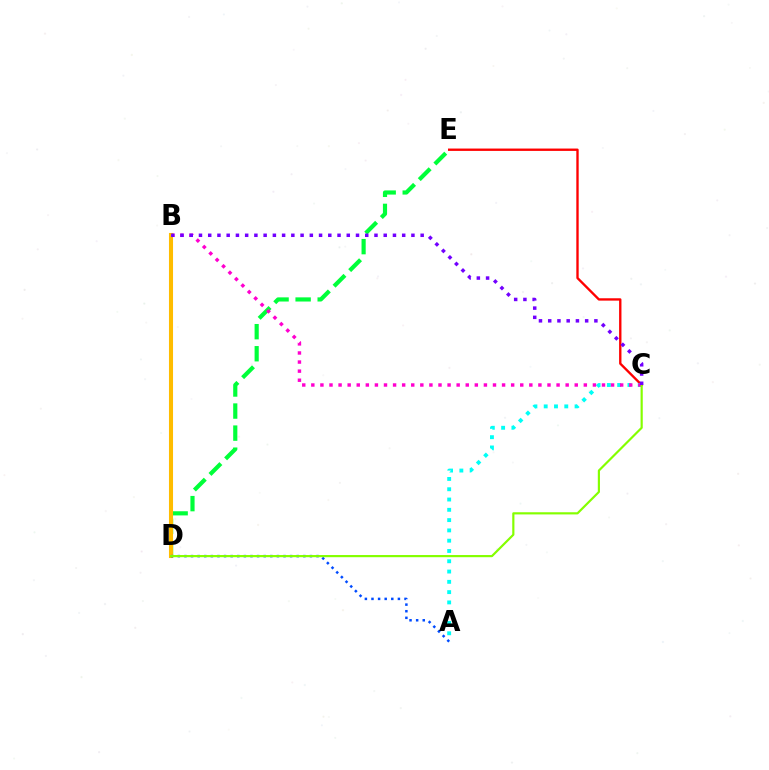{('D', 'E'): [{'color': '#00ff39', 'line_style': 'dashed', 'thickness': 3.0}], ('C', 'E'): [{'color': '#ff0000', 'line_style': 'solid', 'thickness': 1.7}], ('A', 'C'): [{'color': '#00fff6', 'line_style': 'dotted', 'thickness': 2.8}], ('B', 'C'): [{'color': '#ff00cf', 'line_style': 'dotted', 'thickness': 2.47}, {'color': '#7200ff', 'line_style': 'dotted', 'thickness': 2.51}], ('B', 'D'): [{'color': '#ffbd00', 'line_style': 'solid', 'thickness': 2.93}], ('A', 'D'): [{'color': '#004bff', 'line_style': 'dotted', 'thickness': 1.79}], ('C', 'D'): [{'color': '#84ff00', 'line_style': 'solid', 'thickness': 1.56}]}